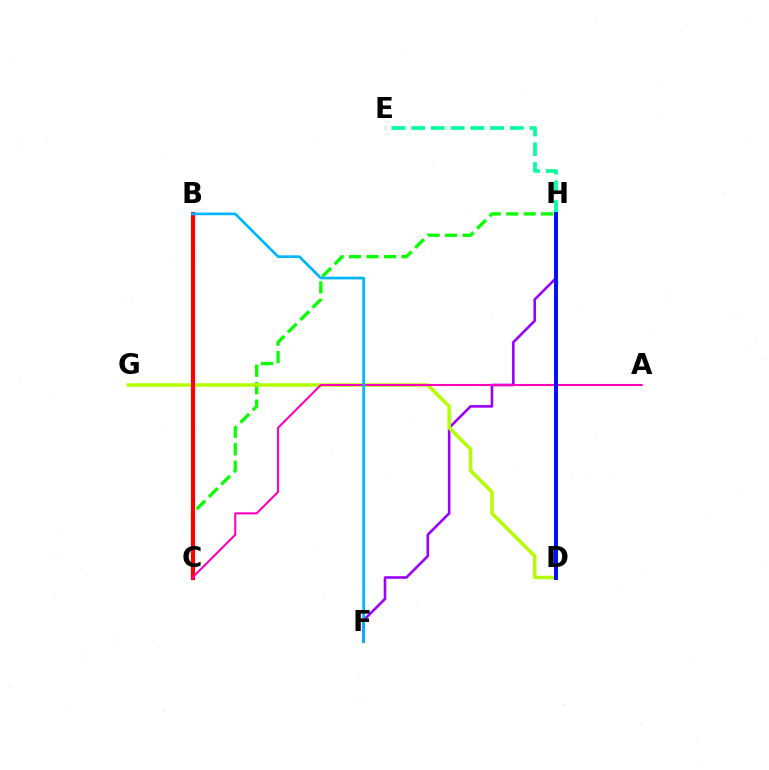{('C', 'H'): [{'color': '#08ff00', 'line_style': 'dashed', 'thickness': 2.38}], ('F', 'H'): [{'color': '#9b00ff', 'line_style': 'solid', 'thickness': 1.87}], ('E', 'H'): [{'color': '#00ff9d', 'line_style': 'dashed', 'thickness': 2.68}], ('B', 'C'): [{'color': '#ffa500', 'line_style': 'solid', 'thickness': 1.62}, {'color': '#ff0000', 'line_style': 'solid', 'thickness': 2.99}], ('D', 'G'): [{'color': '#b3ff00', 'line_style': 'solid', 'thickness': 2.52}], ('A', 'C'): [{'color': '#ff00bd', 'line_style': 'solid', 'thickness': 1.5}], ('B', 'F'): [{'color': '#00b5ff', 'line_style': 'solid', 'thickness': 1.94}], ('D', 'H'): [{'color': '#0010ff', 'line_style': 'solid', 'thickness': 2.85}]}